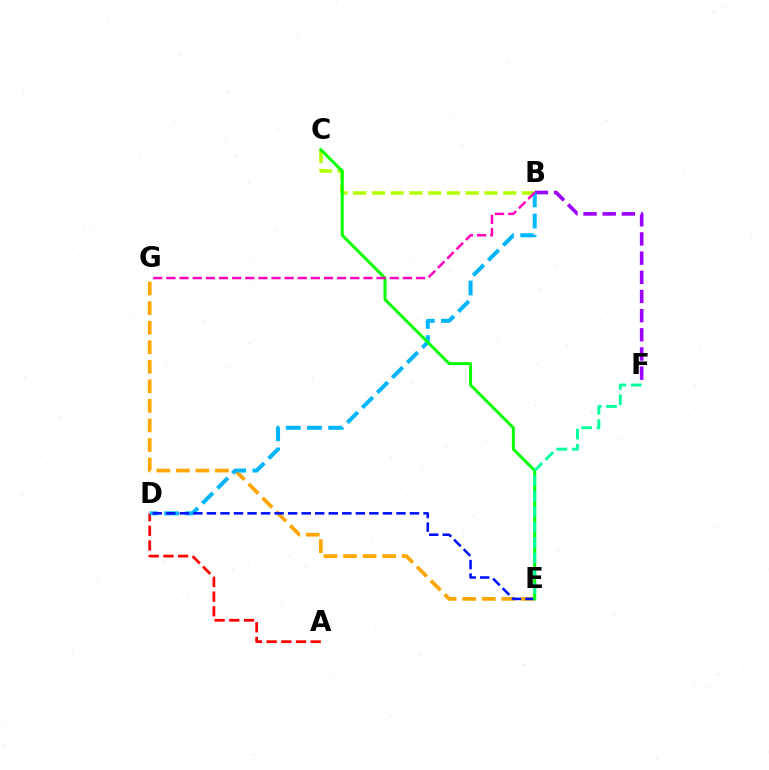{('B', 'F'): [{'color': '#9b00ff', 'line_style': 'dashed', 'thickness': 2.6}], ('E', 'G'): [{'color': '#ffa500', 'line_style': 'dashed', 'thickness': 2.66}], ('B', 'C'): [{'color': '#b3ff00', 'line_style': 'dashed', 'thickness': 2.55}], ('A', 'D'): [{'color': '#ff0000', 'line_style': 'dashed', 'thickness': 2.0}], ('B', 'D'): [{'color': '#00b5ff', 'line_style': 'dashed', 'thickness': 2.88}], ('D', 'E'): [{'color': '#0010ff', 'line_style': 'dashed', 'thickness': 1.84}], ('C', 'E'): [{'color': '#08ff00', 'line_style': 'solid', 'thickness': 2.16}], ('B', 'G'): [{'color': '#ff00bd', 'line_style': 'dashed', 'thickness': 1.78}], ('E', 'F'): [{'color': '#00ff9d', 'line_style': 'dashed', 'thickness': 2.09}]}